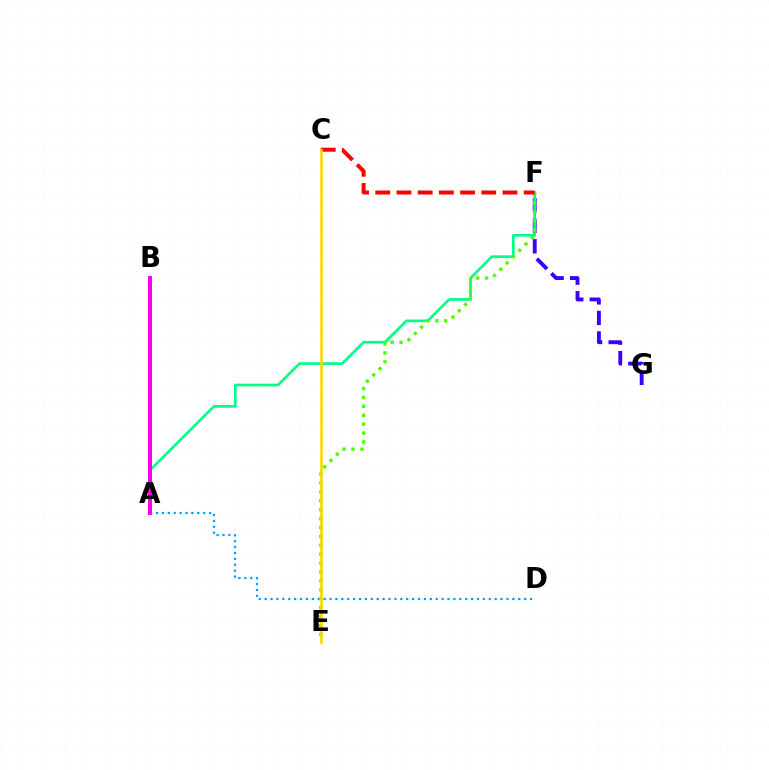{('A', 'D'): [{'color': '#009eff', 'line_style': 'dotted', 'thickness': 1.6}], ('F', 'G'): [{'color': '#3700ff', 'line_style': 'dashed', 'thickness': 2.79}], ('A', 'F'): [{'color': '#00ff86', 'line_style': 'solid', 'thickness': 1.93}], ('A', 'B'): [{'color': '#ff00ed', 'line_style': 'solid', 'thickness': 2.87}], ('E', 'F'): [{'color': '#4fff00', 'line_style': 'dotted', 'thickness': 2.42}], ('C', 'F'): [{'color': '#ff0000', 'line_style': 'dashed', 'thickness': 2.88}], ('C', 'E'): [{'color': '#ffd500', 'line_style': 'solid', 'thickness': 1.87}]}